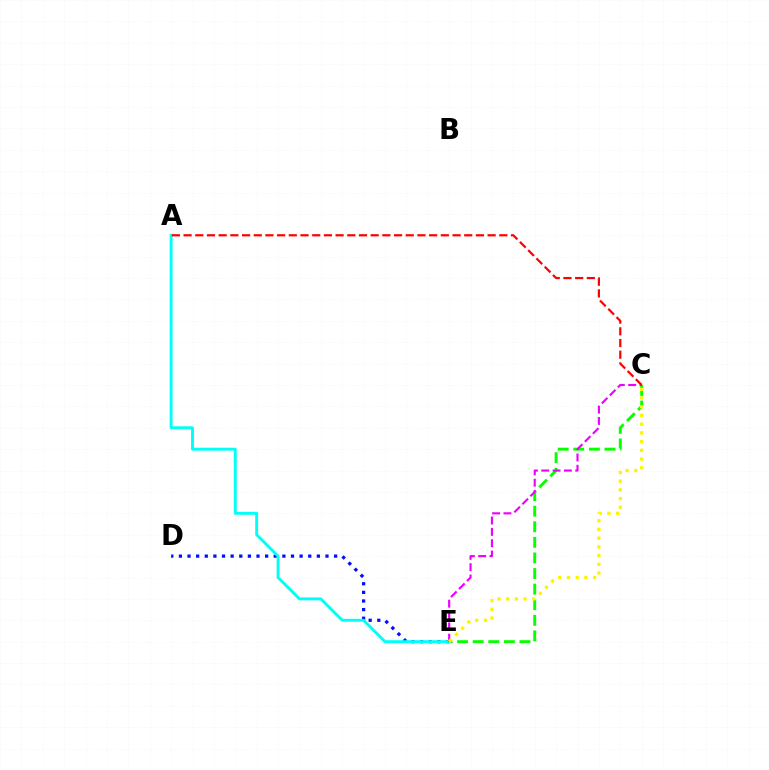{('C', 'E'): [{'color': '#08ff00', 'line_style': 'dashed', 'thickness': 2.12}, {'color': '#ee00ff', 'line_style': 'dashed', 'thickness': 1.54}, {'color': '#fcf500', 'line_style': 'dotted', 'thickness': 2.37}], ('D', 'E'): [{'color': '#0010ff', 'line_style': 'dotted', 'thickness': 2.34}], ('A', 'E'): [{'color': '#00fff6', 'line_style': 'solid', 'thickness': 2.09}], ('A', 'C'): [{'color': '#ff0000', 'line_style': 'dashed', 'thickness': 1.59}]}